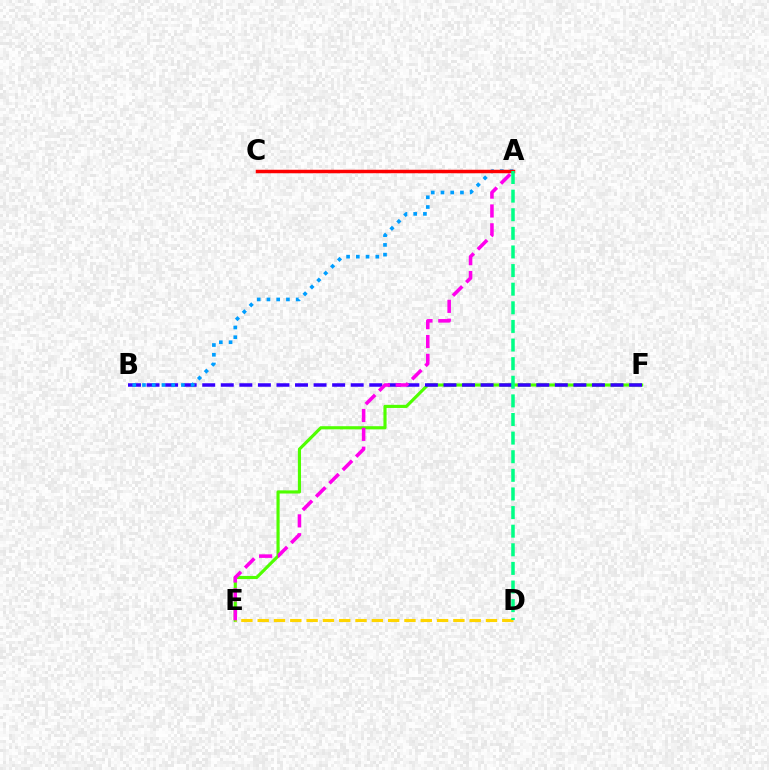{('E', 'F'): [{'color': '#4fff00', 'line_style': 'solid', 'thickness': 2.26}], ('B', 'F'): [{'color': '#3700ff', 'line_style': 'dashed', 'thickness': 2.52}], ('A', 'B'): [{'color': '#009eff', 'line_style': 'dotted', 'thickness': 2.65}], ('D', 'E'): [{'color': '#ffd500', 'line_style': 'dashed', 'thickness': 2.22}], ('A', 'E'): [{'color': '#ff00ed', 'line_style': 'dashed', 'thickness': 2.56}], ('A', 'C'): [{'color': '#ff0000', 'line_style': 'solid', 'thickness': 2.5}], ('A', 'D'): [{'color': '#00ff86', 'line_style': 'dashed', 'thickness': 2.53}]}